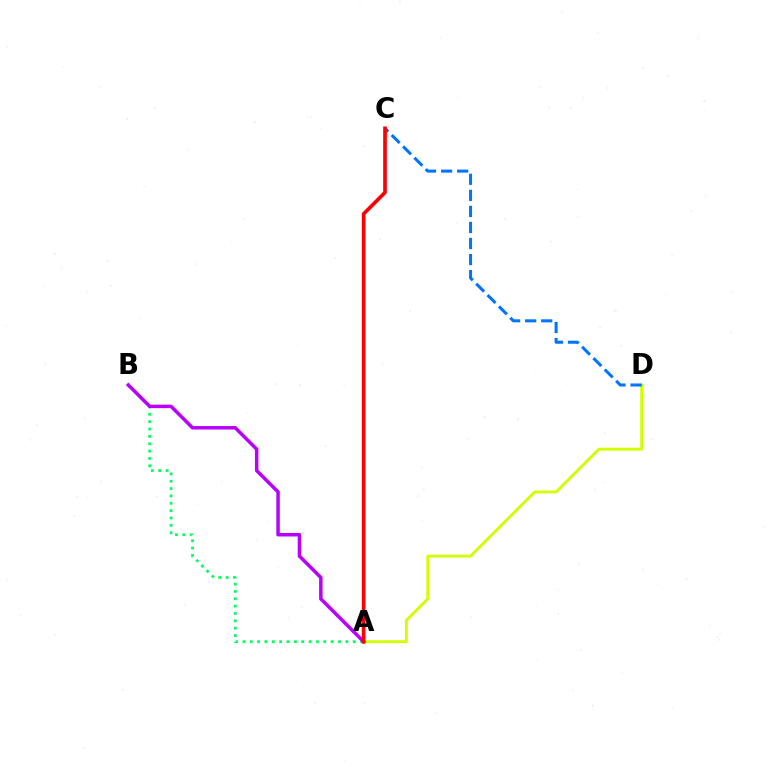{('A', 'B'): [{'color': '#00ff5c', 'line_style': 'dotted', 'thickness': 2.0}, {'color': '#b900ff', 'line_style': 'solid', 'thickness': 2.51}], ('A', 'D'): [{'color': '#d1ff00', 'line_style': 'solid', 'thickness': 2.07}], ('C', 'D'): [{'color': '#0074ff', 'line_style': 'dashed', 'thickness': 2.18}], ('A', 'C'): [{'color': '#ff0000', 'line_style': 'solid', 'thickness': 2.63}]}